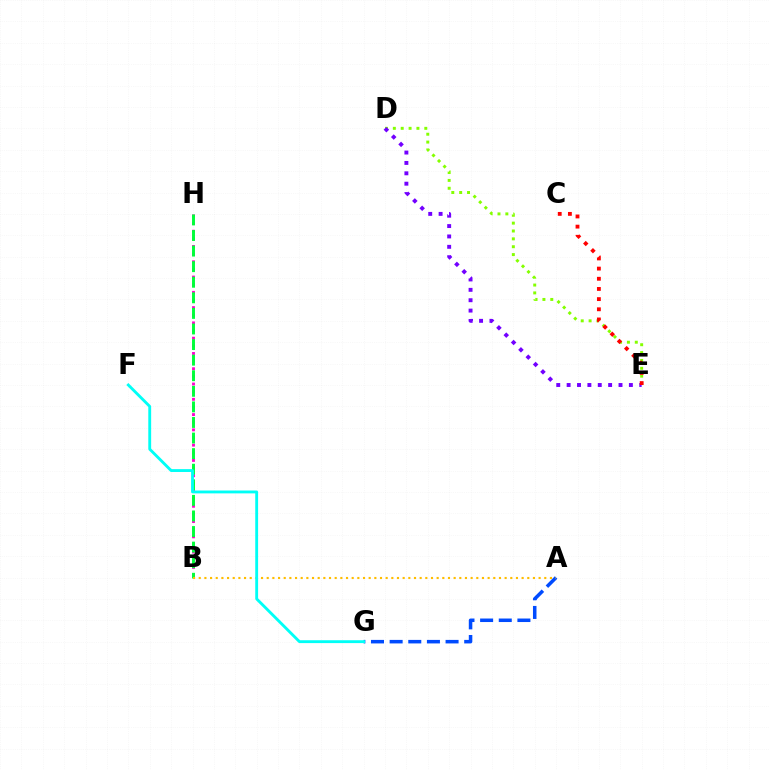{('A', 'G'): [{'color': '#004bff', 'line_style': 'dashed', 'thickness': 2.53}], ('B', 'H'): [{'color': '#ff00cf', 'line_style': 'dotted', 'thickness': 2.08}, {'color': '#00ff39', 'line_style': 'dashed', 'thickness': 2.12}], ('D', 'E'): [{'color': '#84ff00', 'line_style': 'dotted', 'thickness': 2.14}, {'color': '#7200ff', 'line_style': 'dotted', 'thickness': 2.82}], ('A', 'B'): [{'color': '#ffbd00', 'line_style': 'dotted', 'thickness': 1.54}], ('F', 'G'): [{'color': '#00fff6', 'line_style': 'solid', 'thickness': 2.06}], ('C', 'E'): [{'color': '#ff0000', 'line_style': 'dotted', 'thickness': 2.76}]}